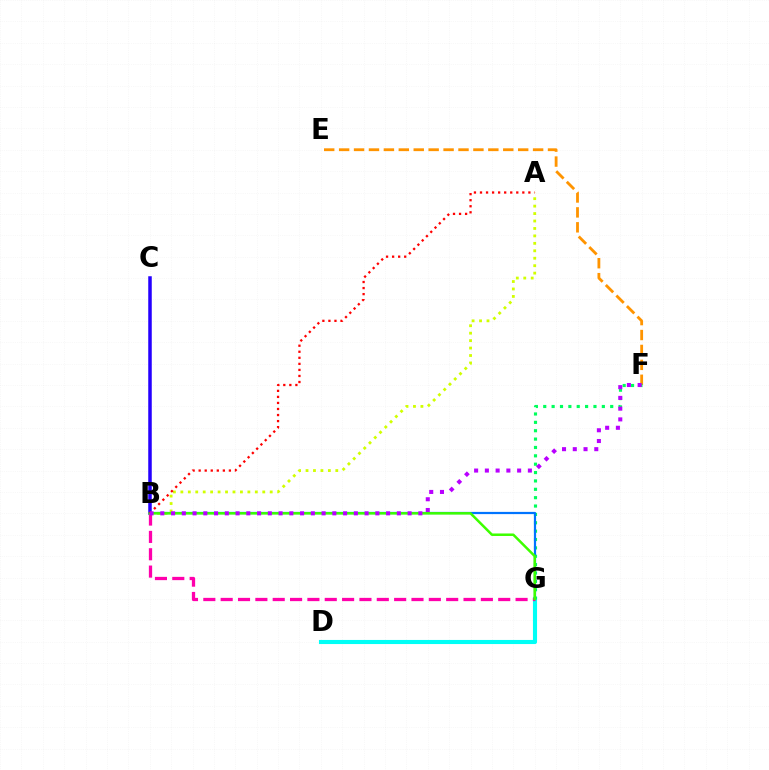{('D', 'G'): [{'color': '#00fff6', 'line_style': 'solid', 'thickness': 2.95}], ('E', 'F'): [{'color': '#ff9400', 'line_style': 'dashed', 'thickness': 2.03}], ('F', 'G'): [{'color': '#00ff5c', 'line_style': 'dotted', 'thickness': 2.27}], ('B', 'C'): [{'color': '#2500ff', 'line_style': 'solid', 'thickness': 2.53}], ('A', 'B'): [{'color': '#d1ff00', 'line_style': 'dotted', 'thickness': 2.02}, {'color': '#ff0000', 'line_style': 'dotted', 'thickness': 1.64}], ('B', 'G'): [{'color': '#ff00ac', 'line_style': 'dashed', 'thickness': 2.36}, {'color': '#0074ff', 'line_style': 'solid', 'thickness': 1.6}, {'color': '#3dff00', 'line_style': 'solid', 'thickness': 1.8}], ('B', 'F'): [{'color': '#b900ff', 'line_style': 'dotted', 'thickness': 2.92}]}